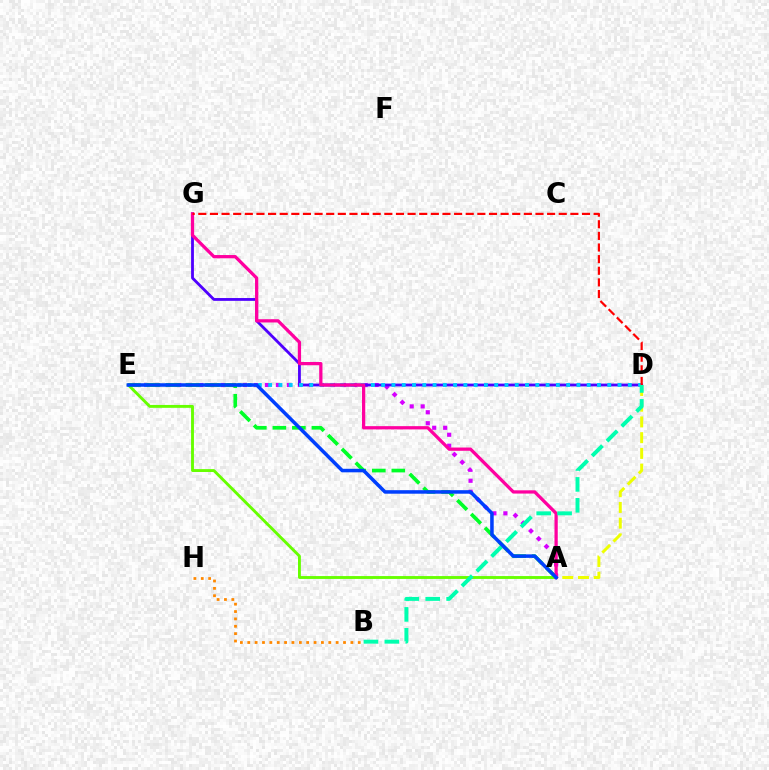{('A', 'E'): [{'color': '#d600ff', 'line_style': 'dotted', 'thickness': 2.98}, {'color': '#66ff00', 'line_style': 'solid', 'thickness': 2.07}, {'color': '#00ff27', 'line_style': 'dashed', 'thickness': 2.65}, {'color': '#003fff', 'line_style': 'solid', 'thickness': 2.54}], ('D', 'G'): [{'color': '#4f00ff', 'line_style': 'solid', 'thickness': 2.03}, {'color': '#ff0000', 'line_style': 'dashed', 'thickness': 1.58}], ('D', 'E'): [{'color': '#00c7ff', 'line_style': 'dotted', 'thickness': 2.79}], ('A', 'D'): [{'color': '#eeff00', 'line_style': 'dashed', 'thickness': 2.14}], ('B', 'H'): [{'color': '#ff8800', 'line_style': 'dotted', 'thickness': 2.0}], ('A', 'G'): [{'color': '#ff00a0', 'line_style': 'solid', 'thickness': 2.35}], ('B', 'D'): [{'color': '#00ffaf', 'line_style': 'dashed', 'thickness': 2.84}]}